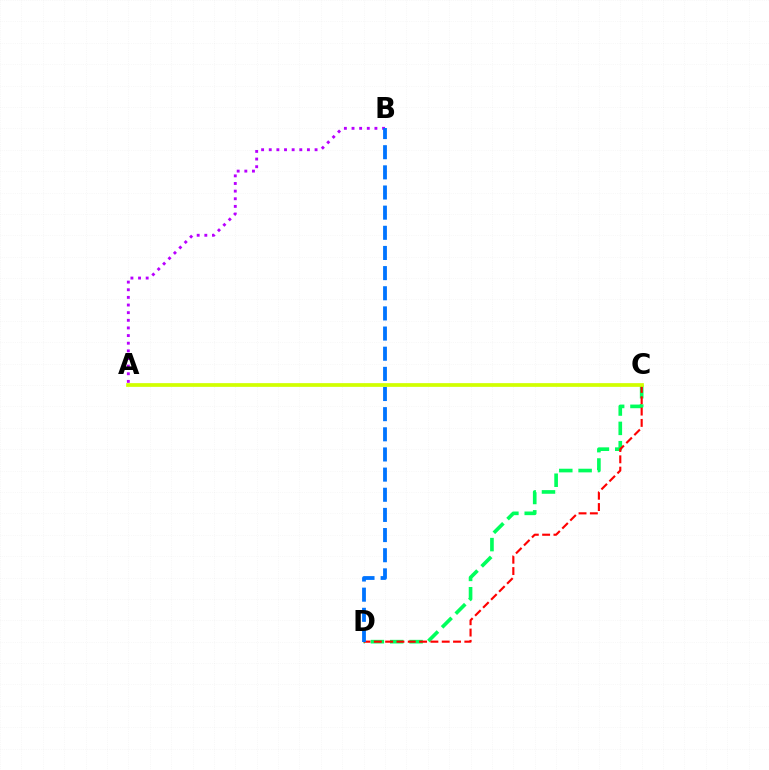{('A', 'B'): [{'color': '#b900ff', 'line_style': 'dotted', 'thickness': 2.07}], ('C', 'D'): [{'color': '#00ff5c', 'line_style': 'dashed', 'thickness': 2.63}, {'color': '#ff0000', 'line_style': 'dashed', 'thickness': 1.54}], ('A', 'C'): [{'color': '#d1ff00', 'line_style': 'solid', 'thickness': 2.68}], ('B', 'D'): [{'color': '#0074ff', 'line_style': 'dashed', 'thickness': 2.74}]}